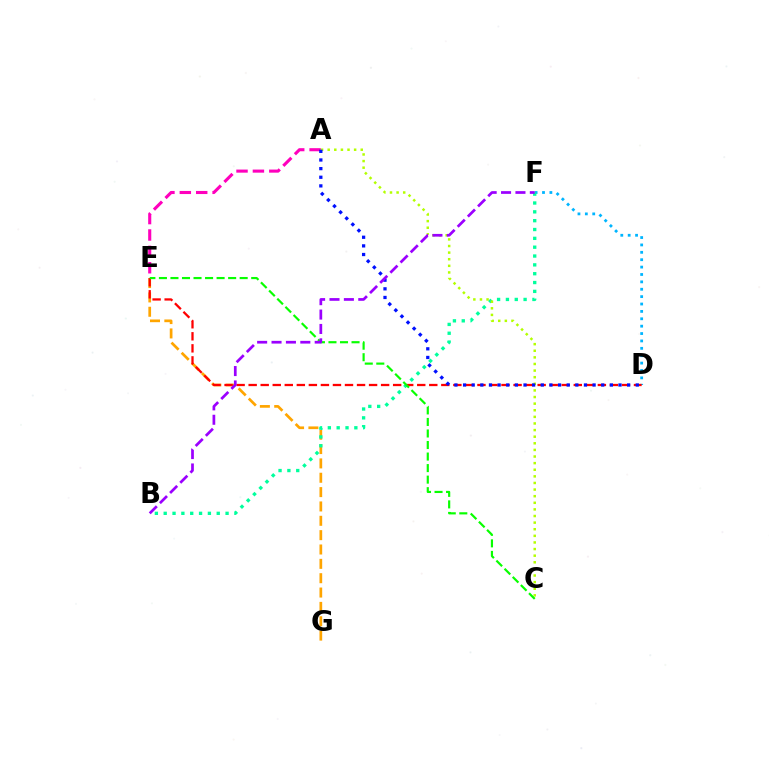{('D', 'F'): [{'color': '#00b5ff', 'line_style': 'dotted', 'thickness': 2.01}], ('A', 'E'): [{'color': '#ff00bd', 'line_style': 'dashed', 'thickness': 2.23}], ('E', 'G'): [{'color': '#ffa500', 'line_style': 'dashed', 'thickness': 1.95}], ('D', 'E'): [{'color': '#ff0000', 'line_style': 'dashed', 'thickness': 1.64}], ('B', 'F'): [{'color': '#00ff9d', 'line_style': 'dotted', 'thickness': 2.4}, {'color': '#9b00ff', 'line_style': 'dashed', 'thickness': 1.95}], ('A', 'C'): [{'color': '#b3ff00', 'line_style': 'dotted', 'thickness': 1.8}], ('C', 'E'): [{'color': '#08ff00', 'line_style': 'dashed', 'thickness': 1.57}], ('A', 'D'): [{'color': '#0010ff', 'line_style': 'dotted', 'thickness': 2.35}]}